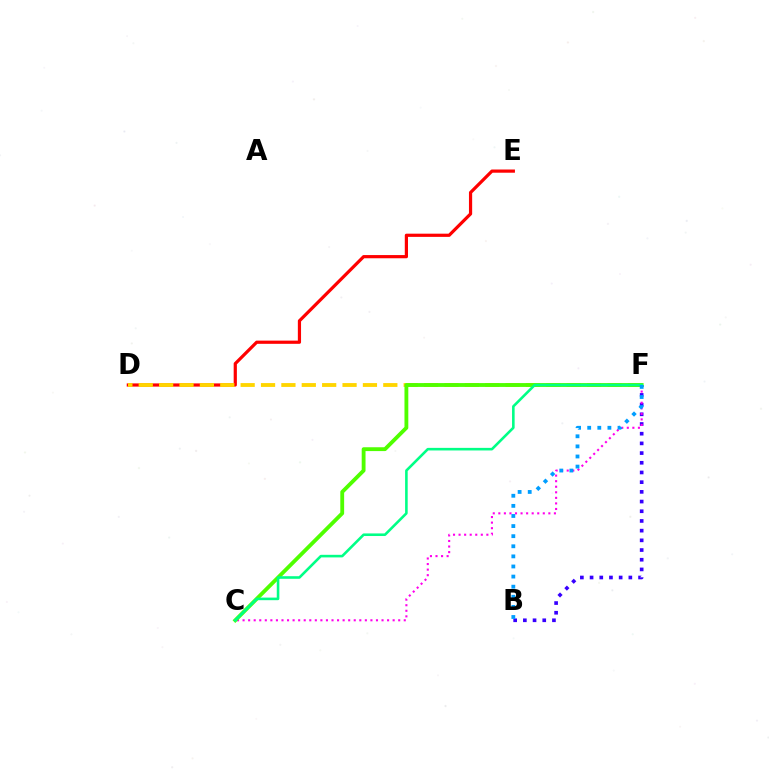{('D', 'E'): [{'color': '#ff0000', 'line_style': 'solid', 'thickness': 2.31}], ('B', 'F'): [{'color': '#3700ff', 'line_style': 'dotted', 'thickness': 2.63}, {'color': '#009eff', 'line_style': 'dotted', 'thickness': 2.74}], ('C', 'F'): [{'color': '#ff00ed', 'line_style': 'dotted', 'thickness': 1.51}, {'color': '#4fff00', 'line_style': 'solid', 'thickness': 2.76}, {'color': '#00ff86', 'line_style': 'solid', 'thickness': 1.86}], ('D', 'F'): [{'color': '#ffd500', 'line_style': 'dashed', 'thickness': 2.77}]}